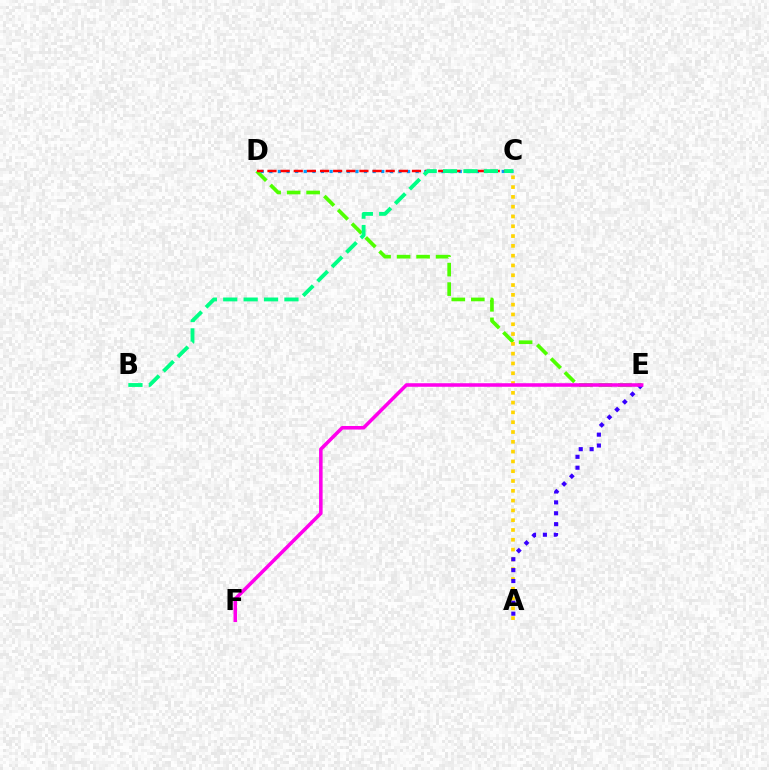{('D', 'E'): [{'color': '#4fff00', 'line_style': 'dashed', 'thickness': 2.65}], ('C', 'D'): [{'color': '#009eff', 'line_style': 'dotted', 'thickness': 2.34}, {'color': '#ff0000', 'line_style': 'dashed', 'thickness': 1.78}], ('A', 'C'): [{'color': '#ffd500', 'line_style': 'dotted', 'thickness': 2.66}], ('A', 'E'): [{'color': '#3700ff', 'line_style': 'dotted', 'thickness': 2.96}], ('B', 'C'): [{'color': '#00ff86', 'line_style': 'dashed', 'thickness': 2.77}], ('E', 'F'): [{'color': '#ff00ed', 'line_style': 'solid', 'thickness': 2.56}]}